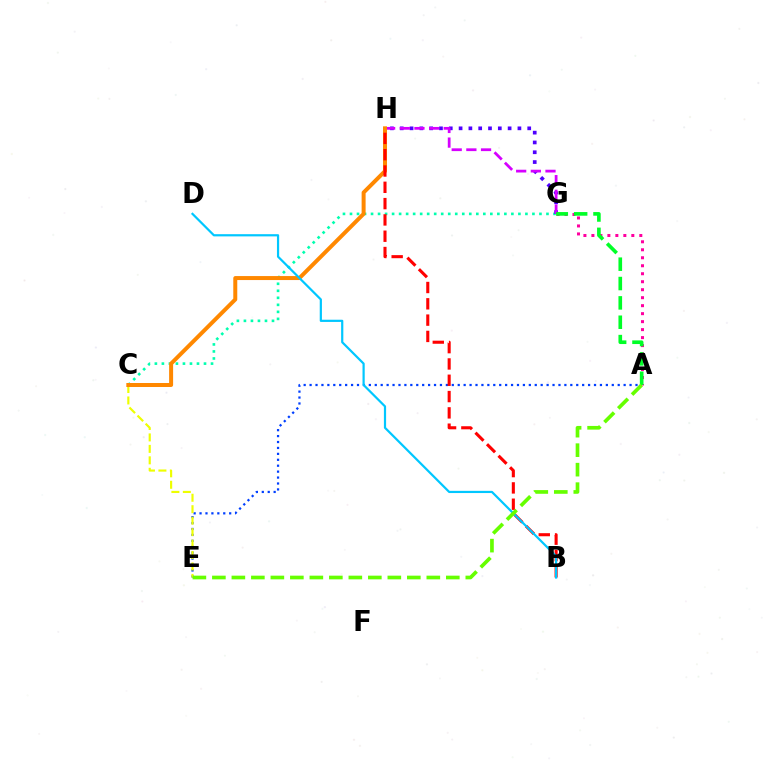{('C', 'G'): [{'color': '#00ffaf', 'line_style': 'dotted', 'thickness': 1.91}], ('A', 'E'): [{'color': '#003fff', 'line_style': 'dotted', 'thickness': 1.61}, {'color': '#66ff00', 'line_style': 'dashed', 'thickness': 2.65}], ('G', 'H'): [{'color': '#4f00ff', 'line_style': 'dotted', 'thickness': 2.66}, {'color': '#d600ff', 'line_style': 'dashed', 'thickness': 1.99}], ('C', 'E'): [{'color': '#eeff00', 'line_style': 'dashed', 'thickness': 1.56}], ('C', 'H'): [{'color': '#ff8800', 'line_style': 'solid', 'thickness': 2.87}], ('B', 'H'): [{'color': '#ff0000', 'line_style': 'dashed', 'thickness': 2.22}], ('A', 'G'): [{'color': '#ff00a0', 'line_style': 'dotted', 'thickness': 2.17}, {'color': '#00ff27', 'line_style': 'dashed', 'thickness': 2.63}], ('B', 'D'): [{'color': '#00c7ff', 'line_style': 'solid', 'thickness': 1.59}]}